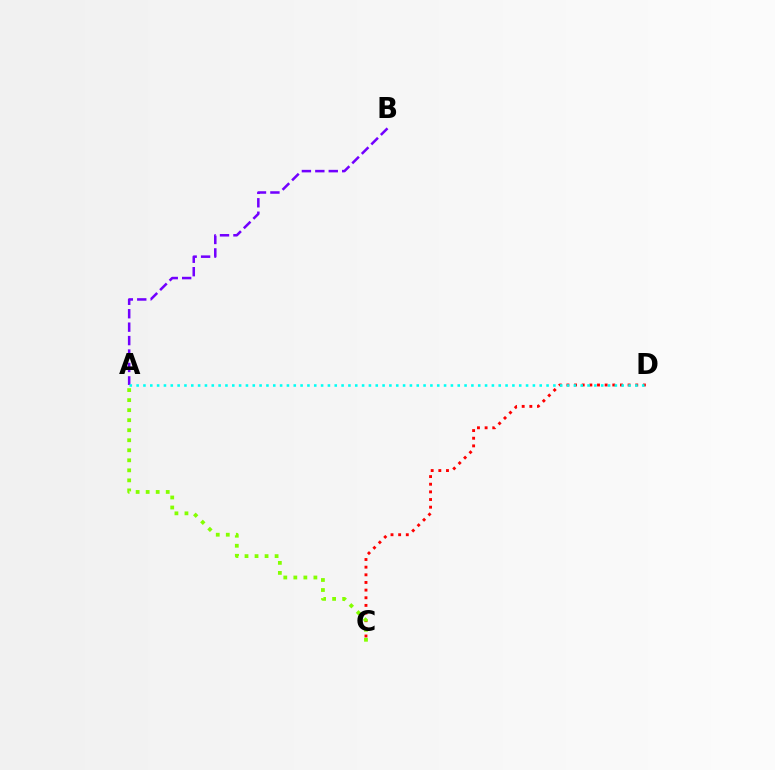{('A', 'B'): [{'color': '#7200ff', 'line_style': 'dashed', 'thickness': 1.83}], ('C', 'D'): [{'color': '#ff0000', 'line_style': 'dotted', 'thickness': 2.08}], ('A', 'D'): [{'color': '#00fff6', 'line_style': 'dotted', 'thickness': 1.86}], ('A', 'C'): [{'color': '#84ff00', 'line_style': 'dotted', 'thickness': 2.72}]}